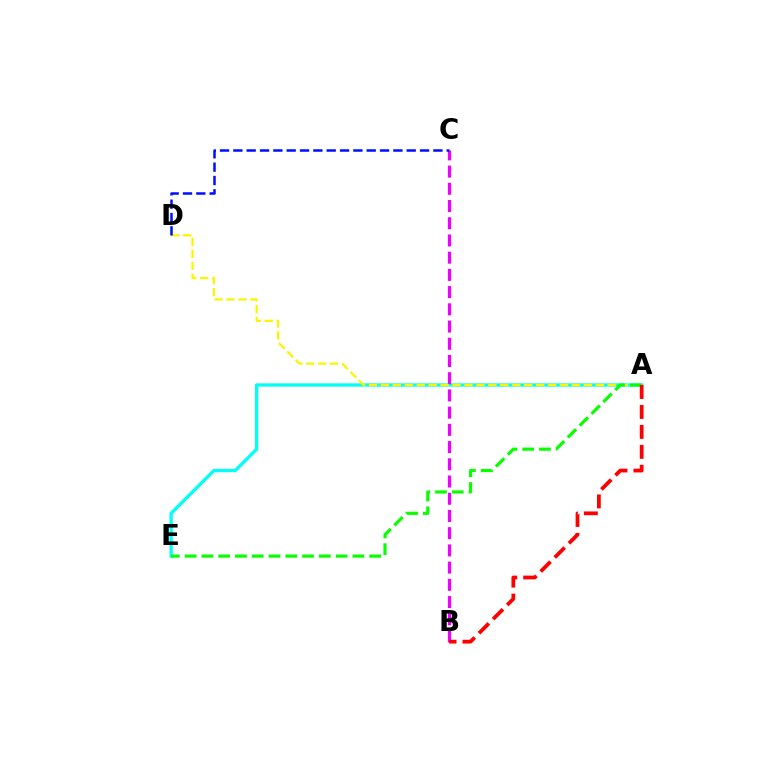{('A', 'E'): [{'color': '#00fff6', 'line_style': 'solid', 'thickness': 2.38}, {'color': '#08ff00', 'line_style': 'dashed', 'thickness': 2.28}], ('B', 'C'): [{'color': '#ee00ff', 'line_style': 'dashed', 'thickness': 2.34}], ('A', 'D'): [{'color': '#fcf500', 'line_style': 'dashed', 'thickness': 1.62}], ('C', 'D'): [{'color': '#0010ff', 'line_style': 'dashed', 'thickness': 1.81}], ('A', 'B'): [{'color': '#ff0000', 'line_style': 'dashed', 'thickness': 2.71}]}